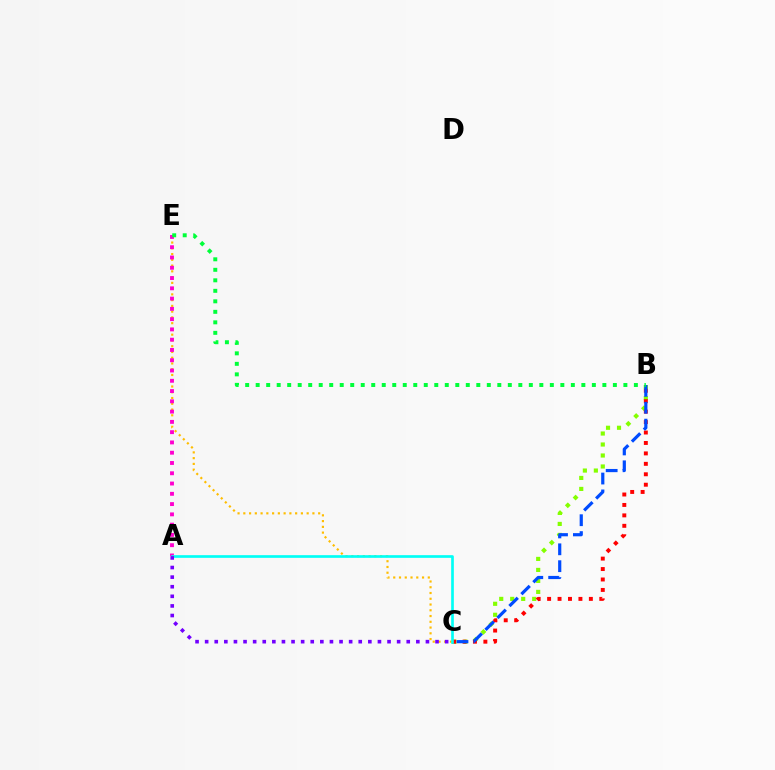{('B', 'C'): [{'color': '#84ff00', 'line_style': 'dotted', 'thickness': 2.99}, {'color': '#ff0000', 'line_style': 'dotted', 'thickness': 2.84}, {'color': '#004bff', 'line_style': 'dashed', 'thickness': 2.29}], ('C', 'E'): [{'color': '#ffbd00', 'line_style': 'dotted', 'thickness': 1.56}], ('A', 'E'): [{'color': '#ff00cf', 'line_style': 'dotted', 'thickness': 2.79}], ('A', 'C'): [{'color': '#00fff6', 'line_style': 'solid', 'thickness': 1.92}, {'color': '#7200ff', 'line_style': 'dotted', 'thickness': 2.61}], ('B', 'E'): [{'color': '#00ff39', 'line_style': 'dotted', 'thickness': 2.85}]}